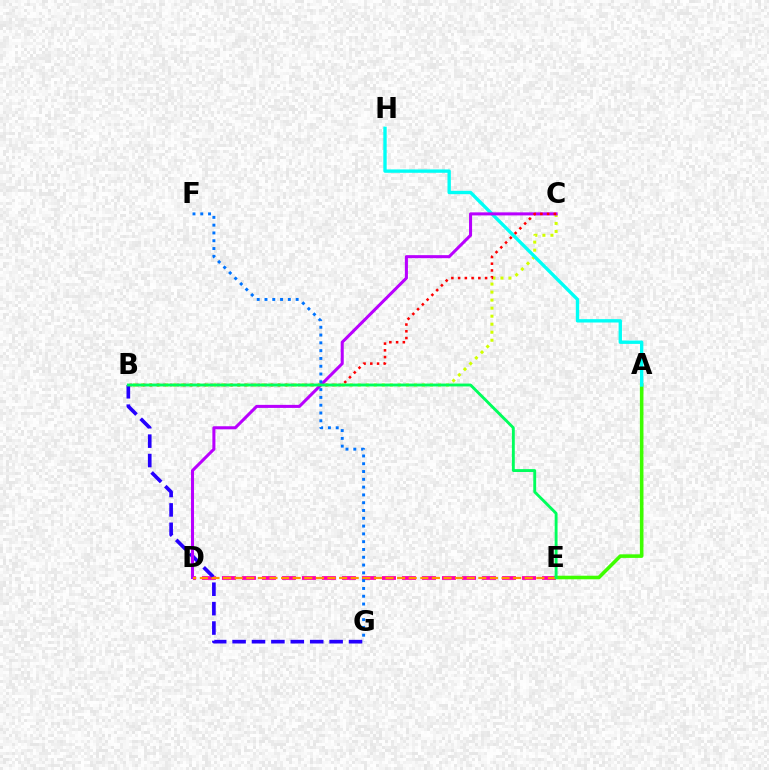{('D', 'E'): [{'color': '#ff00ac', 'line_style': 'dashed', 'thickness': 2.72}, {'color': '#ff9400', 'line_style': 'dashed', 'thickness': 1.58}], ('B', 'C'): [{'color': '#d1ff00', 'line_style': 'dotted', 'thickness': 2.18}, {'color': '#ff0000', 'line_style': 'dotted', 'thickness': 1.83}], ('A', 'E'): [{'color': '#3dff00', 'line_style': 'solid', 'thickness': 2.57}], ('A', 'H'): [{'color': '#00fff6', 'line_style': 'solid', 'thickness': 2.42}], ('B', 'G'): [{'color': '#2500ff', 'line_style': 'dashed', 'thickness': 2.64}], ('C', 'D'): [{'color': '#b900ff', 'line_style': 'solid', 'thickness': 2.19}], ('F', 'G'): [{'color': '#0074ff', 'line_style': 'dotted', 'thickness': 2.12}], ('B', 'E'): [{'color': '#00ff5c', 'line_style': 'solid', 'thickness': 2.07}]}